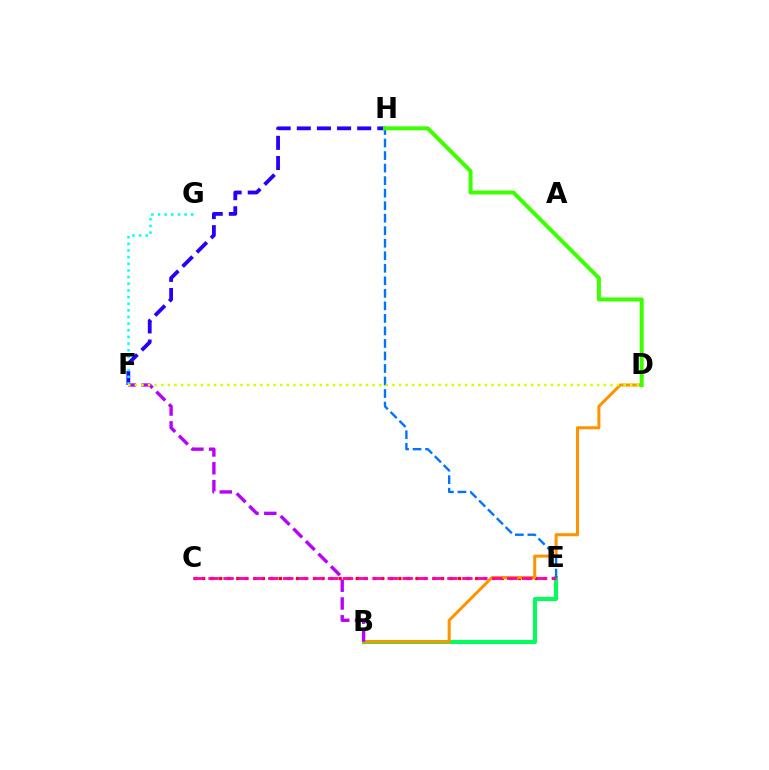{('B', 'E'): [{'color': '#00ff5c', 'line_style': 'solid', 'thickness': 2.92}], ('F', 'H'): [{'color': '#2500ff', 'line_style': 'dashed', 'thickness': 2.74}], ('E', 'H'): [{'color': '#0074ff', 'line_style': 'dashed', 'thickness': 1.7}], ('C', 'E'): [{'color': '#ff0000', 'line_style': 'dotted', 'thickness': 2.32}, {'color': '#ff00ac', 'line_style': 'dashed', 'thickness': 2.03}], ('B', 'D'): [{'color': '#ff9400', 'line_style': 'solid', 'thickness': 2.19}], ('B', 'F'): [{'color': '#b900ff', 'line_style': 'dashed', 'thickness': 2.42}], ('F', 'G'): [{'color': '#00fff6', 'line_style': 'dotted', 'thickness': 1.81}], ('D', 'H'): [{'color': '#3dff00', 'line_style': 'solid', 'thickness': 2.87}], ('D', 'F'): [{'color': '#d1ff00', 'line_style': 'dotted', 'thickness': 1.79}]}